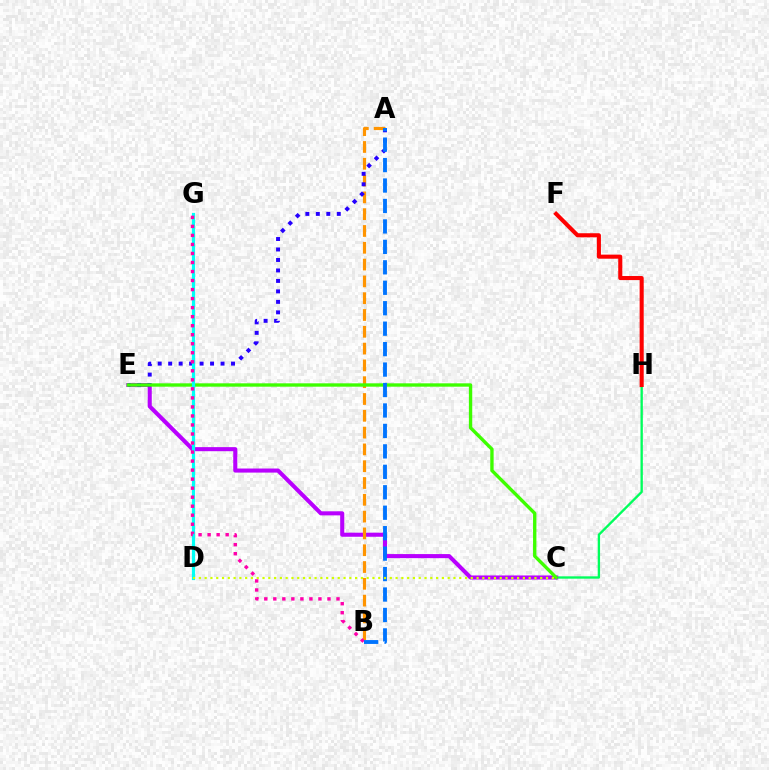{('C', 'H'): [{'color': '#00ff5c', 'line_style': 'solid', 'thickness': 1.69}], ('C', 'E'): [{'color': '#b900ff', 'line_style': 'solid', 'thickness': 2.93}, {'color': '#3dff00', 'line_style': 'solid', 'thickness': 2.42}], ('A', 'B'): [{'color': '#ff9400', 'line_style': 'dashed', 'thickness': 2.28}, {'color': '#0074ff', 'line_style': 'dashed', 'thickness': 2.78}], ('A', 'E'): [{'color': '#2500ff', 'line_style': 'dotted', 'thickness': 2.85}], ('F', 'H'): [{'color': '#ff0000', 'line_style': 'solid', 'thickness': 2.94}], ('D', 'G'): [{'color': '#00fff6', 'line_style': 'solid', 'thickness': 2.3}], ('B', 'G'): [{'color': '#ff00ac', 'line_style': 'dotted', 'thickness': 2.45}], ('C', 'D'): [{'color': '#d1ff00', 'line_style': 'dotted', 'thickness': 1.57}]}